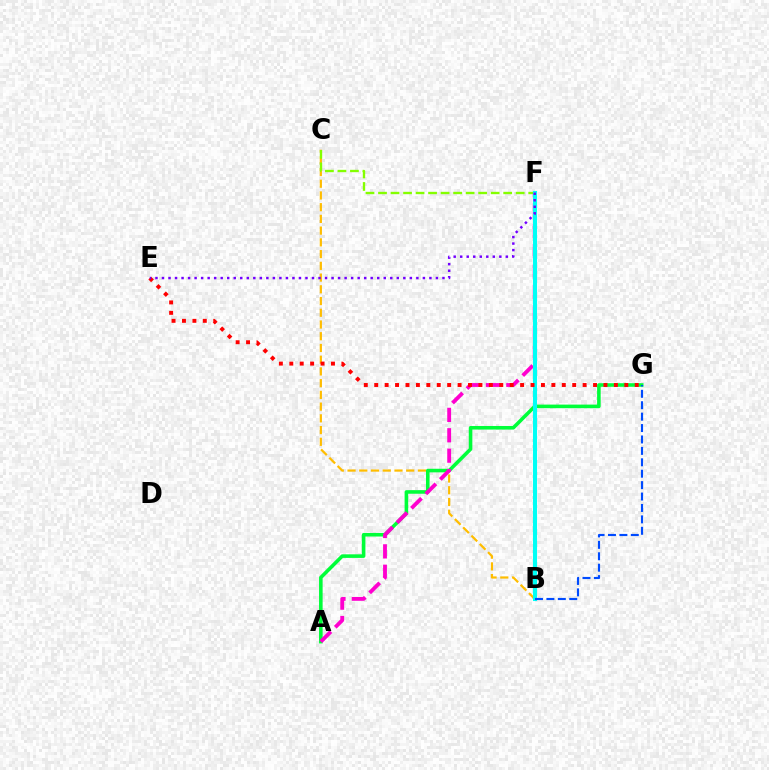{('B', 'C'): [{'color': '#ffbd00', 'line_style': 'dashed', 'thickness': 1.59}], ('A', 'G'): [{'color': '#00ff39', 'line_style': 'solid', 'thickness': 2.58}], ('A', 'F'): [{'color': '#ff00cf', 'line_style': 'dashed', 'thickness': 2.77}], ('C', 'F'): [{'color': '#84ff00', 'line_style': 'dashed', 'thickness': 1.7}], ('B', 'F'): [{'color': '#00fff6', 'line_style': 'solid', 'thickness': 2.94}], ('B', 'G'): [{'color': '#004bff', 'line_style': 'dashed', 'thickness': 1.55}], ('E', 'G'): [{'color': '#ff0000', 'line_style': 'dotted', 'thickness': 2.83}], ('E', 'F'): [{'color': '#7200ff', 'line_style': 'dotted', 'thickness': 1.77}]}